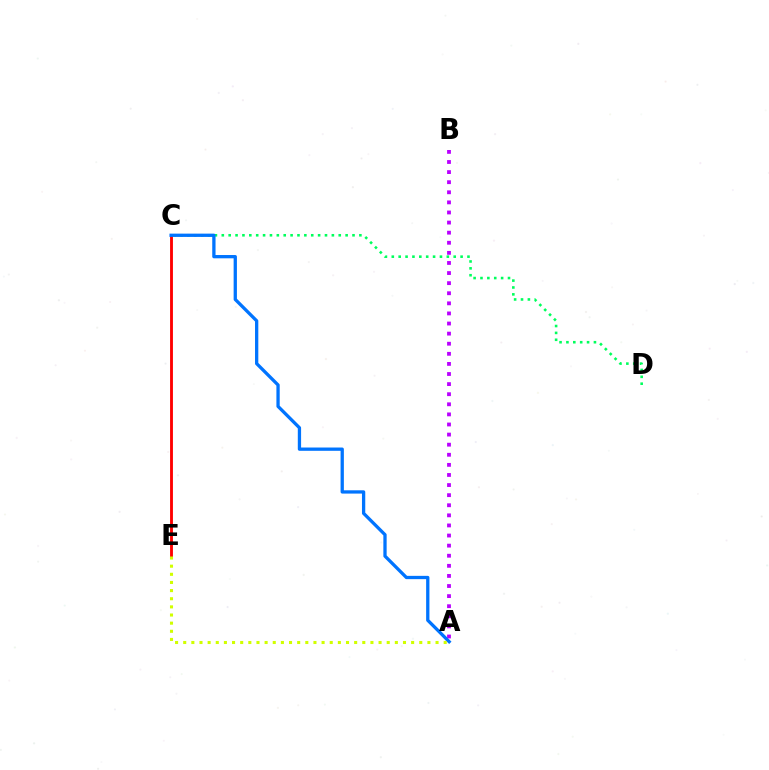{('A', 'B'): [{'color': '#b900ff', 'line_style': 'dotted', 'thickness': 2.74}], ('C', 'D'): [{'color': '#00ff5c', 'line_style': 'dotted', 'thickness': 1.87}], ('C', 'E'): [{'color': '#ff0000', 'line_style': 'solid', 'thickness': 2.06}], ('A', 'C'): [{'color': '#0074ff', 'line_style': 'solid', 'thickness': 2.37}], ('A', 'E'): [{'color': '#d1ff00', 'line_style': 'dotted', 'thickness': 2.21}]}